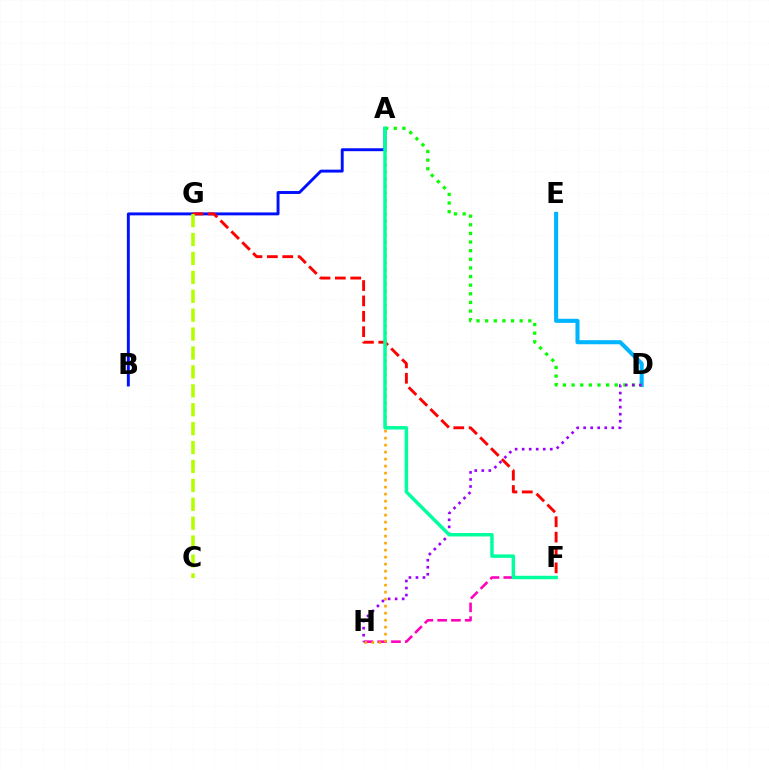{('A', 'B'): [{'color': '#0010ff', 'line_style': 'solid', 'thickness': 2.1}], ('F', 'H'): [{'color': '#ff00bd', 'line_style': 'dashed', 'thickness': 1.87}], ('D', 'E'): [{'color': '#00b5ff', 'line_style': 'solid', 'thickness': 2.93}], ('A', 'H'): [{'color': '#ffa500', 'line_style': 'dotted', 'thickness': 1.9}], ('A', 'D'): [{'color': '#08ff00', 'line_style': 'dotted', 'thickness': 2.34}], ('F', 'G'): [{'color': '#ff0000', 'line_style': 'dashed', 'thickness': 2.09}], ('D', 'H'): [{'color': '#9b00ff', 'line_style': 'dotted', 'thickness': 1.91}], ('A', 'F'): [{'color': '#00ff9d', 'line_style': 'solid', 'thickness': 2.49}], ('C', 'G'): [{'color': '#b3ff00', 'line_style': 'dashed', 'thickness': 2.57}]}